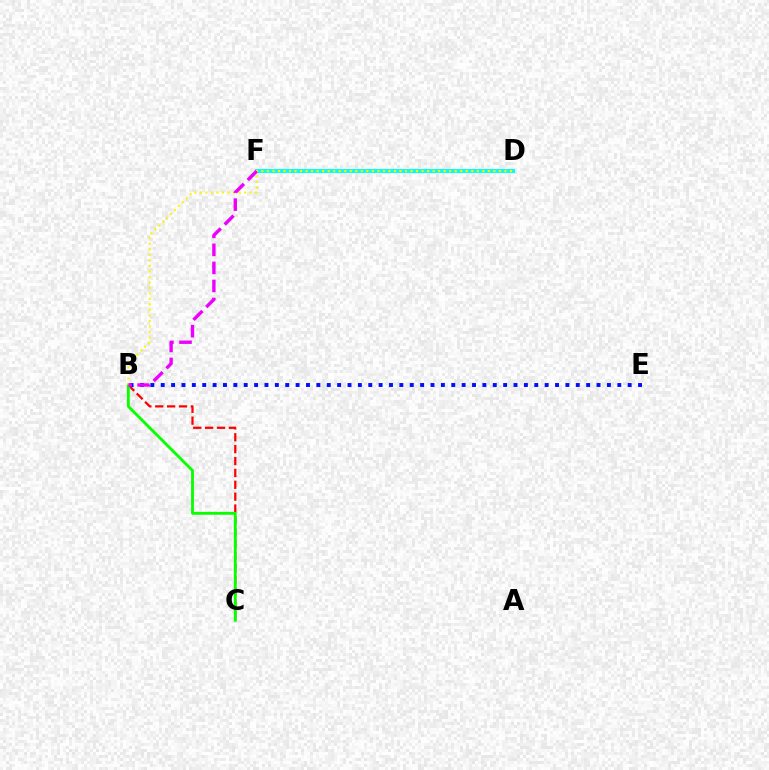{('B', 'C'): [{'color': '#ff0000', 'line_style': 'dashed', 'thickness': 1.61}, {'color': '#08ff00', 'line_style': 'solid', 'thickness': 2.05}], ('B', 'E'): [{'color': '#0010ff', 'line_style': 'dotted', 'thickness': 2.82}], ('D', 'F'): [{'color': '#00fff6', 'line_style': 'solid', 'thickness': 2.86}], ('B', 'D'): [{'color': '#fcf500', 'line_style': 'dotted', 'thickness': 1.5}], ('B', 'F'): [{'color': '#ee00ff', 'line_style': 'dashed', 'thickness': 2.45}]}